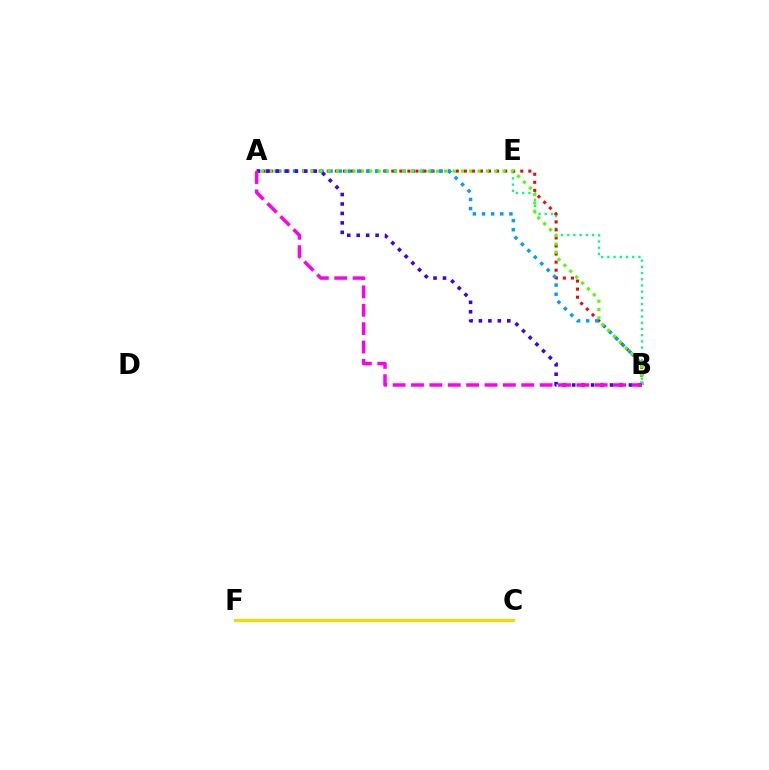{('B', 'E'): [{'color': '#00ff86', 'line_style': 'dotted', 'thickness': 1.69}], ('A', 'B'): [{'color': '#ff0000', 'line_style': 'dotted', 'thickness': 2.19}, {'color': '#009eff', 'line_style': 'dotted', 'thickness': 2.48}, {'color': '#4fff00', 'line_style': 'dotted', 'thickness': 2.26}, {'color': '#3700ff', 'line_style': 'dotted', 'thickness': 2.57}, {'color': '#ff00ed', 'line_style': 'dashed', 'thickness': 2.5}], ('C', 'F'): [{'color': '#ffd500', 'line_style': 'solid', 'thickness': 2.32}]}